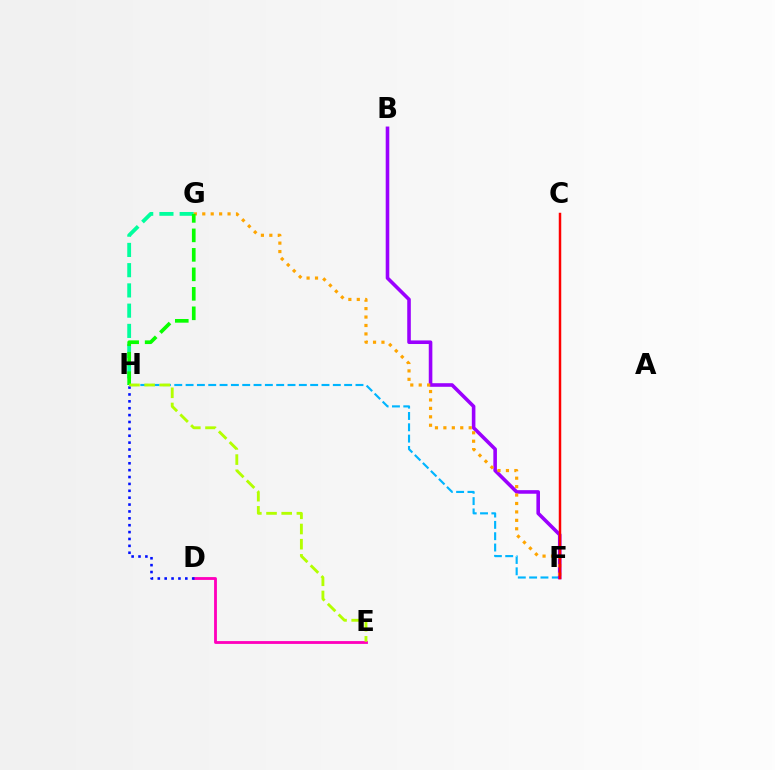{('G', 'H'): [{'color': '#00ff9d', 'line_style': 'dashed', 'thickness': 2.75}, {'color': '#08ff00', 'line_style': 'dashed', 'thickness': 2.65}], ('D', 'E'): [{'color': '#ff00bd', 'line_style': 'solid', 'thickness': 2.04}], ('F', 'H'): [{'color': '#00b5ff', 'line_style': 'dashed', 'thickness': 1.54}], ('B', 'F'): [{'color': '#9b00ff', 'line_style': 'solid', 'thickness': 2.58}], ('D', 'H'): [{'color': '#0010ff', 'line_style': 'dotted', 'thickness': 1.87}], ('F', 'G'): [{'color': '#ffa500', 'line_style': 'dotted', 'thickness': 2.29}], ('C', 'F'): [{'color': '#ff0000', 'line_style': 'solid', 'thickness': 1.78}], ('E', 'H'): [{'color': '#b3ff00', 'line_style': 'dashed', 'thickness': 2.06}]}